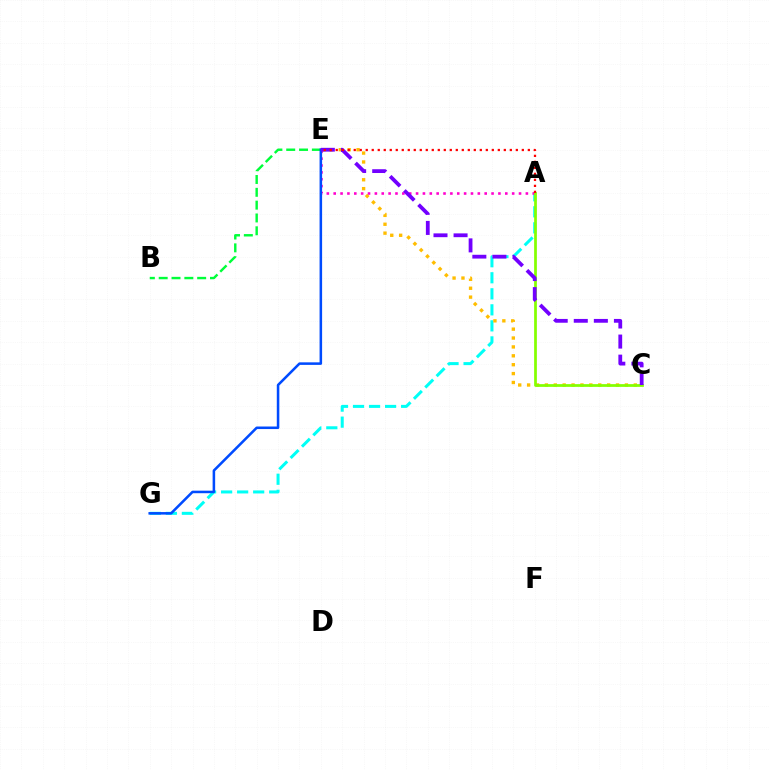{('A', 'G'): [{'color': '#00fff6', 'line_style': 'dashed', 'thickness': 2.18}], ('C', 'E'): [{'color': '#ffbd00', 'line_style': 'dotted', 'thickness': 2.42}, {'color': '#7200ff', 'line_style': 'dashed', 'thickness': 2.73}], ('A', 'E'): [{'color': '#ff00cf', 'line_style': 'dotted', 'thickness': 1.86}, {'color': '#ff0000', 'line_style': 'dotted', 'thickness': 1.63}], ('B', 'E'): [{'color': '#00ff39', 'line_style': 'dashed', 'thickness': 1.74}], ('E', 'G'): [{'color': '#004bff', 'line_style': 'solid', 'thickness': 1.83}], ('A', 'C'): [{'color': '#84ff00', 'line_style': 'solid', 'thickness': 1.97}]}